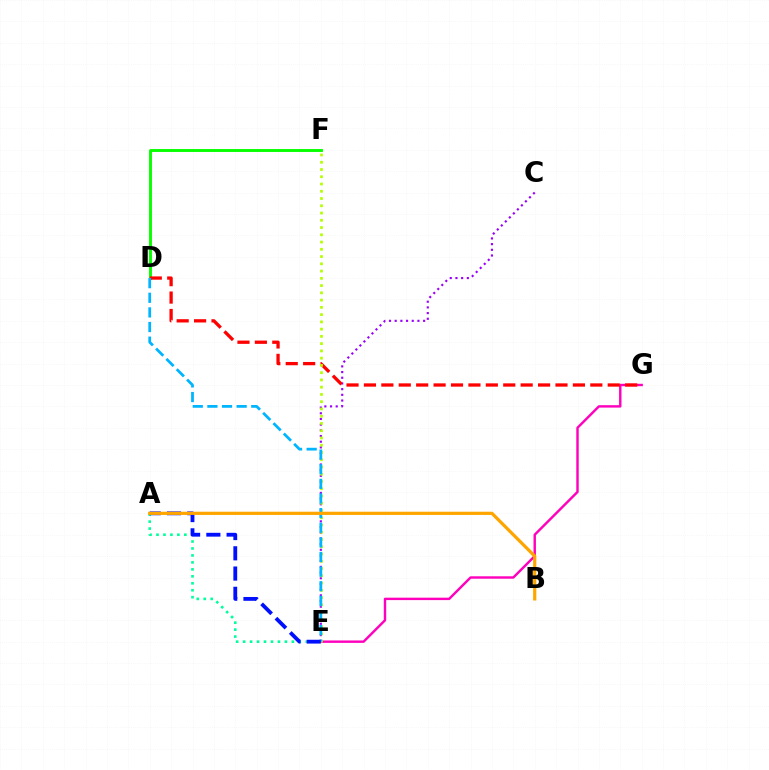{('D', 'F'): [{'color': '#08ff00', 'line_style': 'solid', 'thickness': 2.1}], ('C', 'E'): [{'color': '#9b00ff', 'line_style': 'dotted', 'thickness': 1.55}], ('A', 'E'): [{'color': '#00ff9d', 'line_style': 'dotted', 'thickness': 1.89}, {'color': '#0010ff', 'line_style': 'dashed', 'thickness': 2.75}], ('E', 'G'): [{'color': '#ff00bd', 'line_style': 'solid', 'thickness': 1.74}], ('D', 'G'): [{'color': '#ff0000', 'line_style': 'dashed', 'thickness': 2.37}], ('E', 'F'): [{'color': '#b3ff00', 'line_style': 'dotted', 'thickness': 1.97}], ('D', 'E'): [{'color': '#00b5ff', 'line_style': 'dashed', 'thickness': 1.99}], ('A', 'B'): [{'color': '#ffa500', 'line_style': 'solid', 'thickness': 2.31}]}